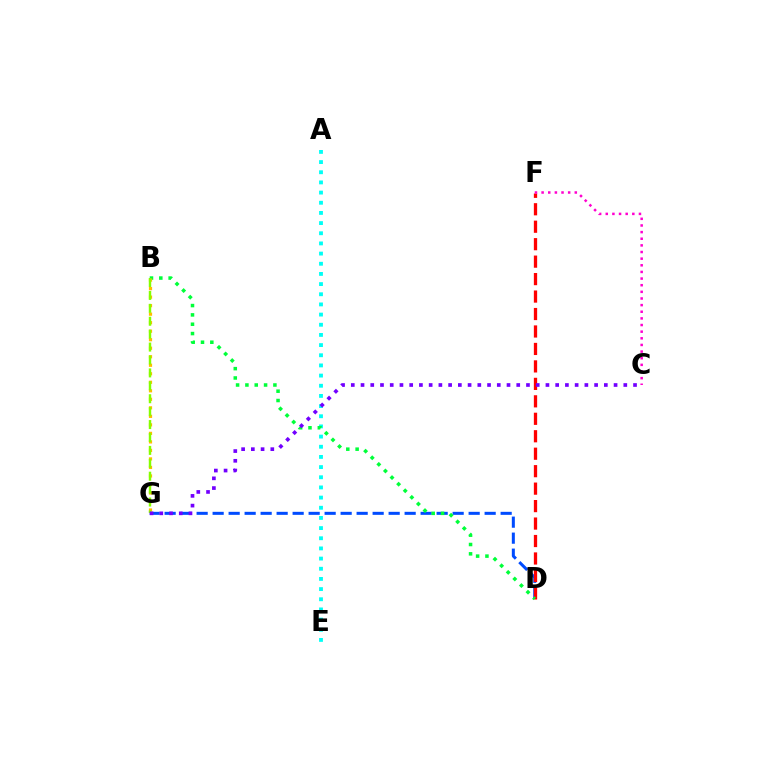{('D', 'G'): [{'color': '#004bff', 'line_style': 'dashed', 'thickness': 2.17}], ('A', 'E'): [{'color': '#00fff6', 'line_style': 'dotted', 'thickness': 2.76}], ('D', 'F'): [{'color': '#ff0000', 'line_style': 'dashed', 'thickness': 2.37}], ('C', 'F'): [{'color': '#ff00cf', 'line_style': 'dotted', 'thickness': 1.8}], ('B', 'D'): [{'color': '#00ff39', 'line_style': 'dotted', 'thickness': 2.54}], ('B', 'G'): [{'color': '#ffbd00', 'line_style': 'dotted', 'thickness': 2.31}, {'color': '#84ff00', 'line_style': 'dashed', 'thickness': 1.75}], ('C', 'G'): [{'color': '#7200ff', 'line_style': 'dotted', 'thickness': 2.64}]}